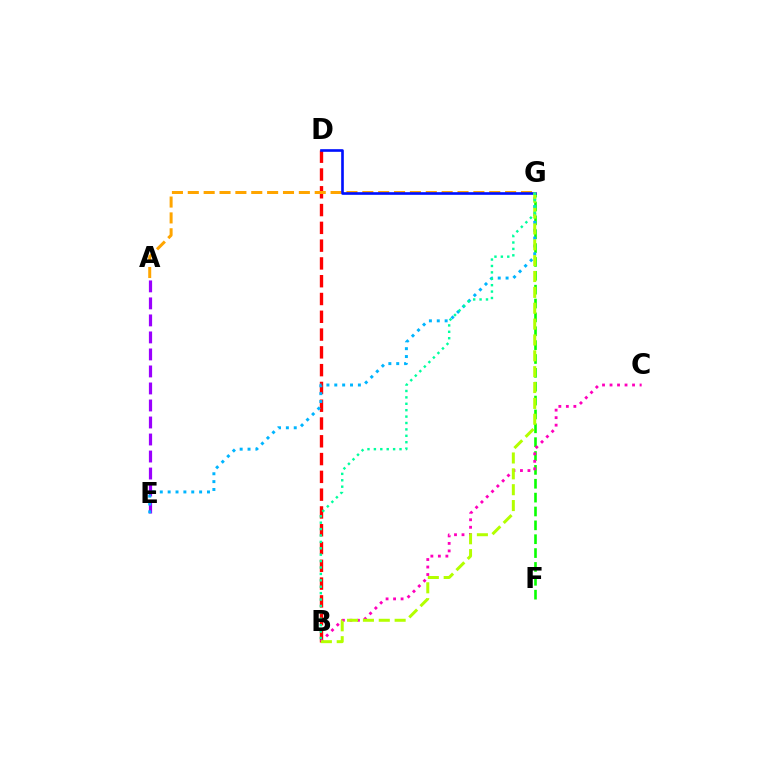{('B', 'D'): [{'color': '#ff0000', 'line_style': 'dashed', 'thickness': 2.42}], ('F', 'G'): [{'color': '#08ff00', 'line_style': 'dashed', 'thickness': 1.88}], ('A', 'E'): [{'color': '#9b00ff', 'line_style': 'dashed', 'thickness': 2.31}], ('E', 'G'): [{'color': '#00b5ff', 'line_style': 'dotted', 'thickness': 2.14}], ('A', 'G'): [{'color': '#ffa500', 'line_style': 'dashed', 'thickness': 2.16}], ('D', 'G'): [{'color': '#0010ff', 'line_style': 'solid', 'thickness': 1.9}], ('B', 'C'): [{'color': '#ff00bd', 'line_style': 'dotted', 'thickness': 2.04}], ('B', 'G'): [{'color': '#b3ff00', 'line_style': 'dashed', 'thickness': 2.15}, {'color': '#00ff9d', 'line_style': 'dotted', 'thickness': 1.74}]}